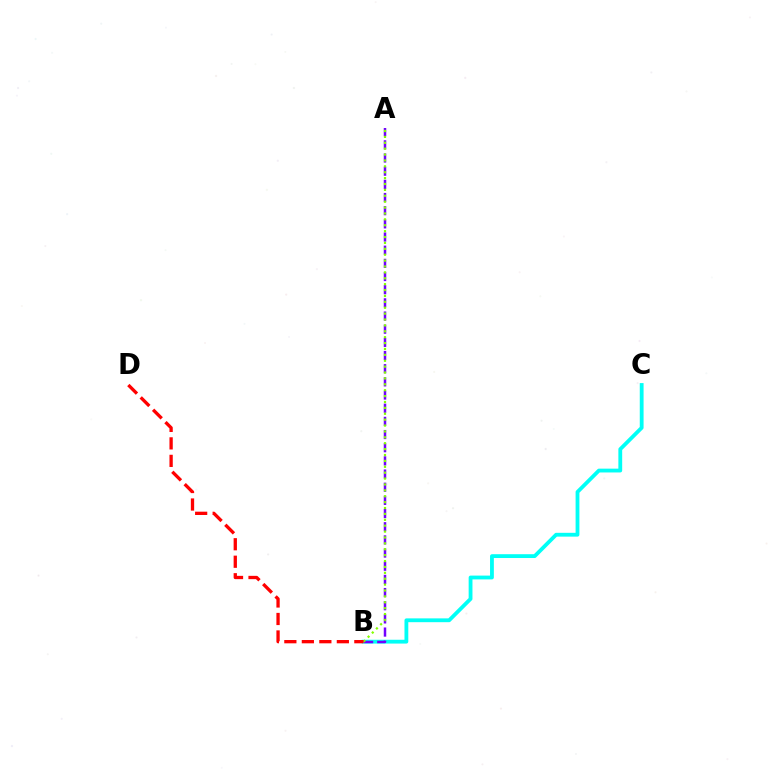{('B', 'C'): [{'color': '#00fff6', 'line_style': 'solid', 'thickness': 2.75}], ('A', 'B'): [{'color': '#7200ff', 'line_style': 'dashed', 'thickness': 1.79}, {'color': '#84ff00', 'line_style': 'dotted', 'thickness': 1.6}], ('B', 'D'): [{'color': '#ff0000', 'line_style': 'dashed', 'thickness': 2.38}]}